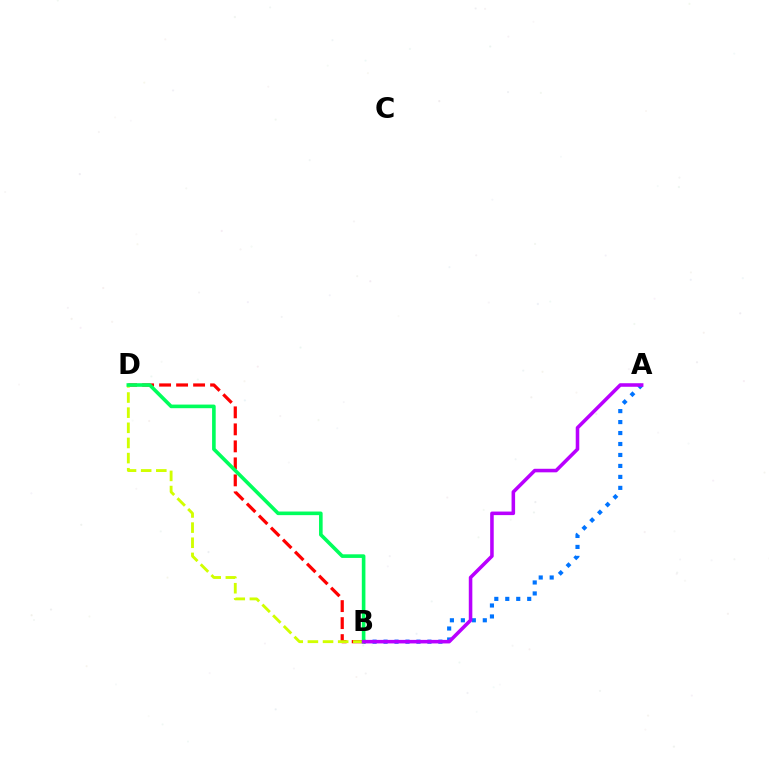{('A', 'B'): [{'color': '#0074ff', 'line_style': 'dotted', 'thickness': 2.98}, {'color': '#b900ff', 'line_style': 'solid', 'thickness': 2.55}], ('B', 'D'): [{'color': '#ff0000', 'line_style': 'dashed', 'thickness': 2.31}, {'color': '#d1ff00', 'line_style': 'dashed', 'thickness': 2.06}, {'color': '#00ff5c', 'line_style': 'solid', 'thickness': 2.6}]}